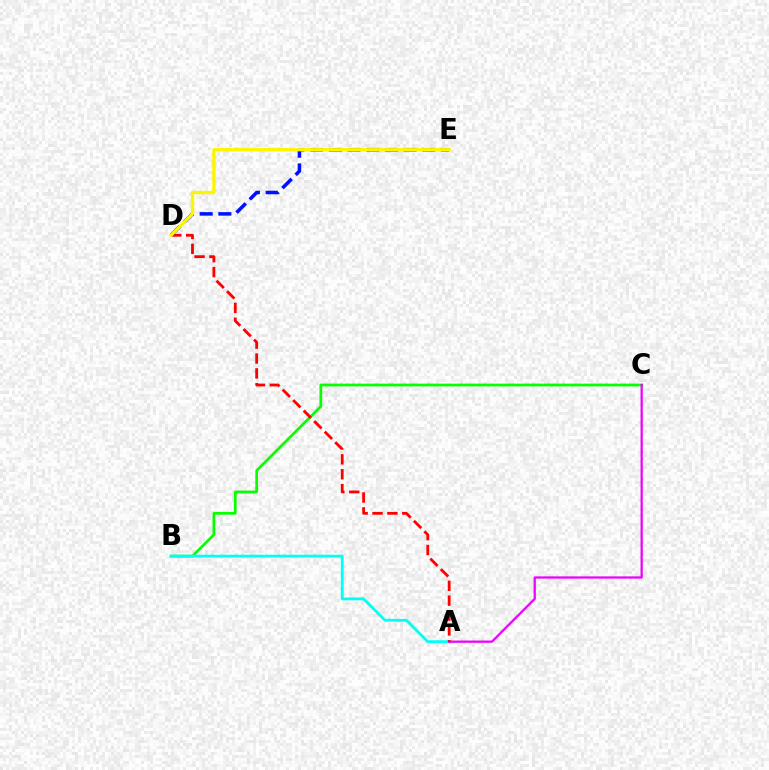{('B', 'C'): [{'color': '#08ff00', 'line_style': 'solid', 'thickness': 1.97}], ('A', 'B'): [{'color': '#00fff6', 'line_style': 'solid', 'thickness': 2.02}], ('A', 'C'): [{'color': '#ee00ff', 'line_style': 'solid', 'thickness': 1.62}], ('A', 'D'): [{'color': '#ff0000', 'line_style': 'dashed', 'thickness': 2.02}], ('D', 'E'): [{'color': '#0010ff', 'line_style': 'dashed', 'thickness': 2.54}, {'color': '#fcf500', 'line_style': 'solid', 'thickness': 2.39}]}